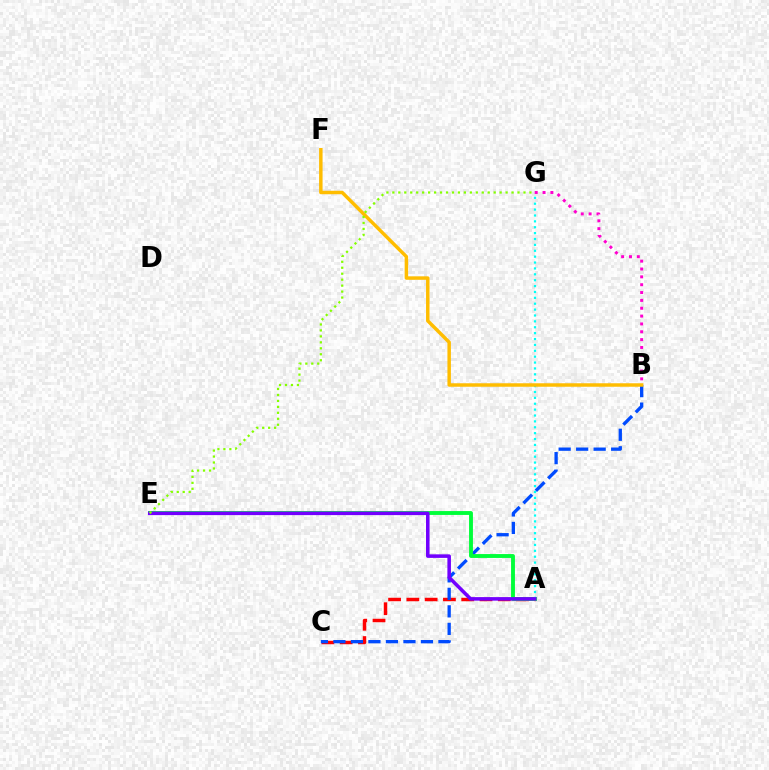{('A', 'C'): [{'color': '#ff0000', 'line_style': 'dashed', 'thickness': 2.48}], ('B', 'C'): [{'color': '#004bff', 'line_style': 'dashed', 'thickness': 2.38}], ('A', 'E'): [{'color': '#00ff39', 'line_style': 'solid', 'thickness': 2.78}, {'color': '#7200ff', 'line_style': 'solid', 'thickness': 2.55}], ('A', 'G'): [{'color': '#00fff6', 'line_style': 'dotted', 'thickness': 1.6}], ('B', 'F'): [{'color': '#ffbd00', 'line_style': 'solid', 'thickness': 2.5}], ('E', 'G'): [{'color': '#84ff00', 'line_style': 'dotted', 'thickness': 1.62}], ('B', 'G'): [{'color': '#ff00cf', 'line_style': 'dotted', 'thickness': 2.13}]}